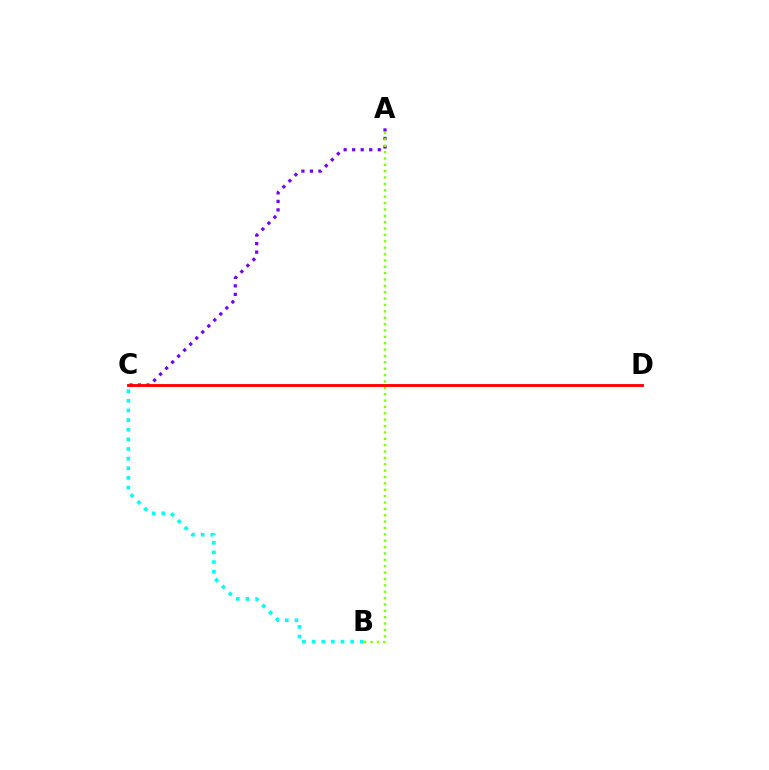{('A', 'C'): [{'color': '#7200ff', 'line_style': 'dotted', 'thickness': 2.31}], ('A', 'B'): [{'color': '#84ff00', 'line_style': 'dotted', 'thickness': 1.73}], ('C', 'D'): [{'color': '#ff0000', 'line_style': 'solid', 'thickness': 2.06}], ('B', 'C'): [{'color': '#00fff6', 'line_style': 'dotted', 'thickness': 2.62}]}